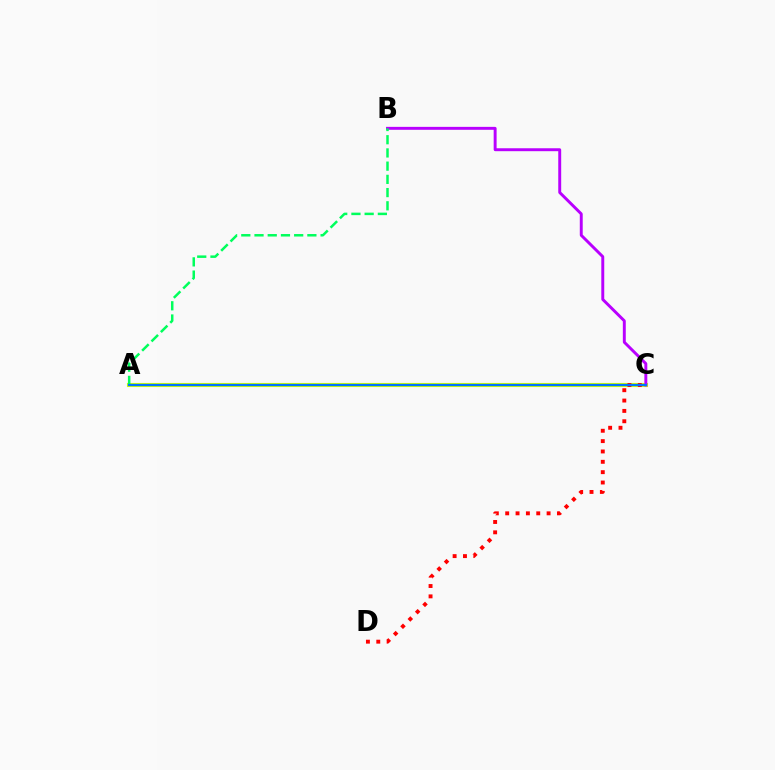{('A', 'C'): [{'color': '#d1ff00', 'line_style': 'solid', 'thickness': 2.96}, {'color': '#0074ff', 'line_style': 'solid', 'thickness': 1.62}], ('B', 'C'): [{'color': '#b900ff', 'line_style': 'solid', 'thickness': 2.11}], ('C', 'D'): [{'color': '#ff0000', 'line_style': 'dotted', 'thickness': 2.81}], ('A', 'B'): [{'color': '#00ff5c', 'line_style': 'dashed', 'thickness': 1.8}]}